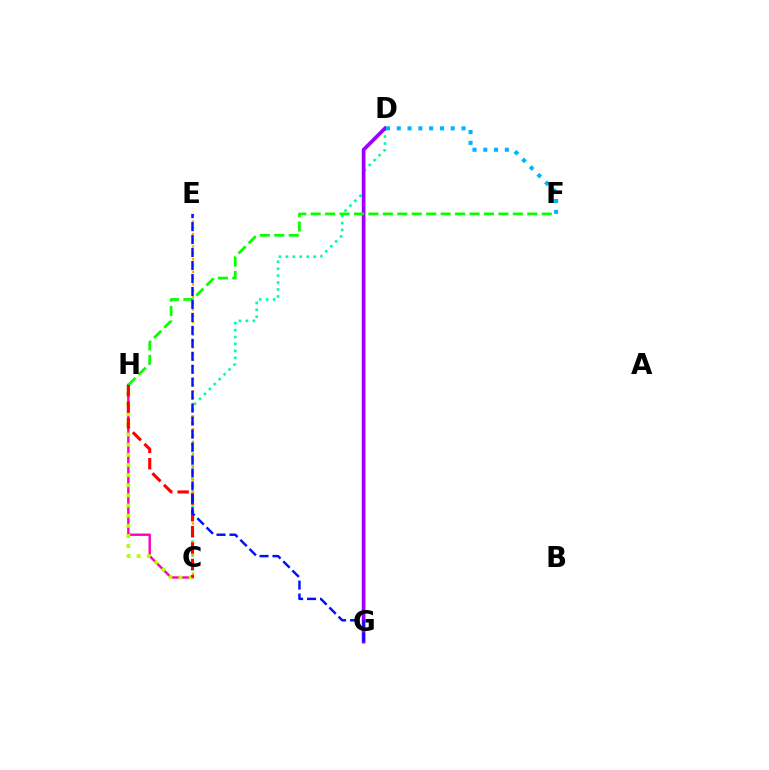{('C', 'D'): [{'color': '#00ff9d', 'line_style': 'dotted', 'thickness': 1.89}], ('C', 'E'): [{'color': '#ffa500', 'line_style': 'dotted', 'thickness': 1.71}], ('D', 'G'): [{'color': '#9b00ff', 'line_style': 'solid', 'thickness': 2.66}], ('C', 'H'): [{'color': '#ff00bd', 'line_style': 'solid', 'thickness': 1.74}, {'color': '#b3ff00', 'line_style': 'dotted', 'thickness': 2.76}, {'color': '#ff0000', 'line_style': 'dashed', 'thickness': 2.22}], ('D', 'F'): [{'color': '#00b5ff', 'line_style': 'dotted', 'thickness': 2.93}], ('F', 'H'): [{'color': '#08ff00', 'line_style': 'dashed', 'thickness': 1.96}], ('E', 'G'): [{'color': '#0010ff', 'line_style': 'dashed', 'thickness': 1.76}]}